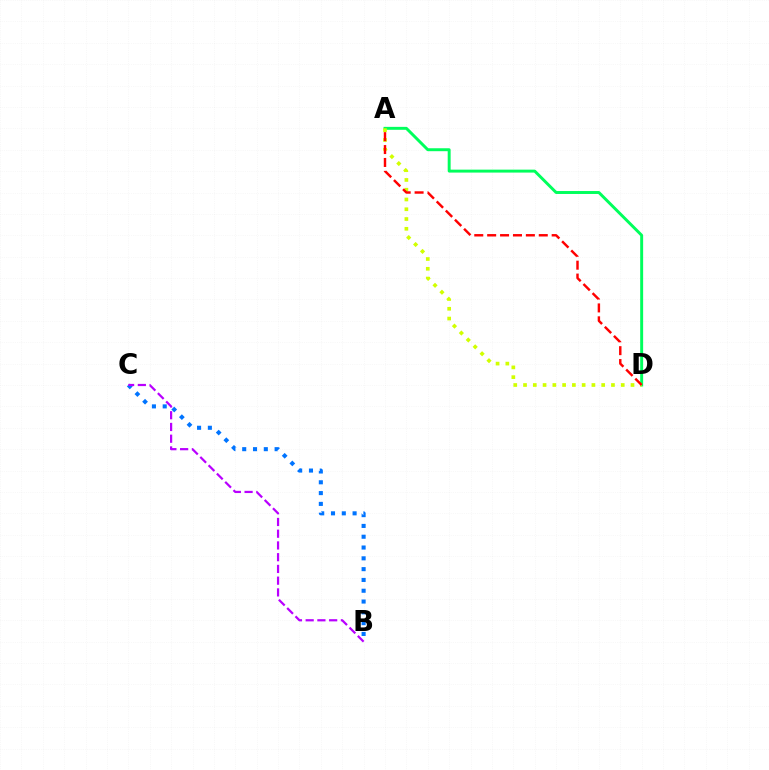{('A', 'D'): [{'color': '#00ff5c', 'line_style': 'solid', 'thickness': 2.12}, {'color': '#d1ff00', 'line_style': 'dotted', 'thickness': 2.65}, {'color': '#ff0000', 'line_style': 'dashed', 'thickness': 1.75}], ('B', 'C'): [{'color': '#0074ff', 'line_style': 'dotted', 'thickness': 2.93}, {'color': '#b900ff', 'line_style': 'dashed', 'thickness': 1.59}]}